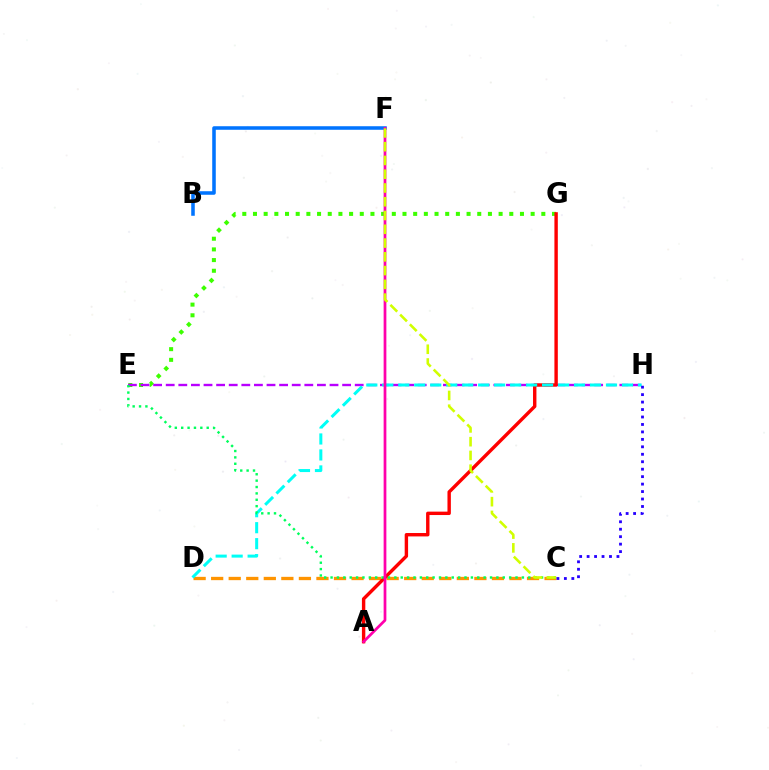{('E', 'G'): [{'color': '#3dff00', 'line_style': 'dotted', 'thickness': 2.9}], ('B', 'F'): [{'color': '#0074ff', 'line_style': 'solid', 'thickness': 2.55}], ('C', 'D'): [{'color': '#ff9400', 'line_style': 'dashed', 'thickness': 2.38}], ('E', 'H'): [{'color': '#b900ff', 'line_style': 'dashed', 'thickness': 1.71}], ('A', 'G'): [{'color': '#ff0000', 'line_style': 'solid', 'thickness': 2.45}], ('D', 'H'): [{'color': '#00fff6', 'line_style': 'dashed', 'thickness': 2.17}], ('C', 'E'): [{'color': '#00ff5c', 'line_style': 'dotted', 'thickness': 1.73}], ('A', 'F'): [{'color': '#ff00ac', 'line_style': 'solid', 'thickness': 1.97}], ('C', 'H'): [{'color': '#2500ff', 'line_style': 'dotted', 'thickness': 2.03}], ('C', 'F'): [{'color': '#d1ff00', 'line_style': 'dashed', 'thickness': 1.87}]}